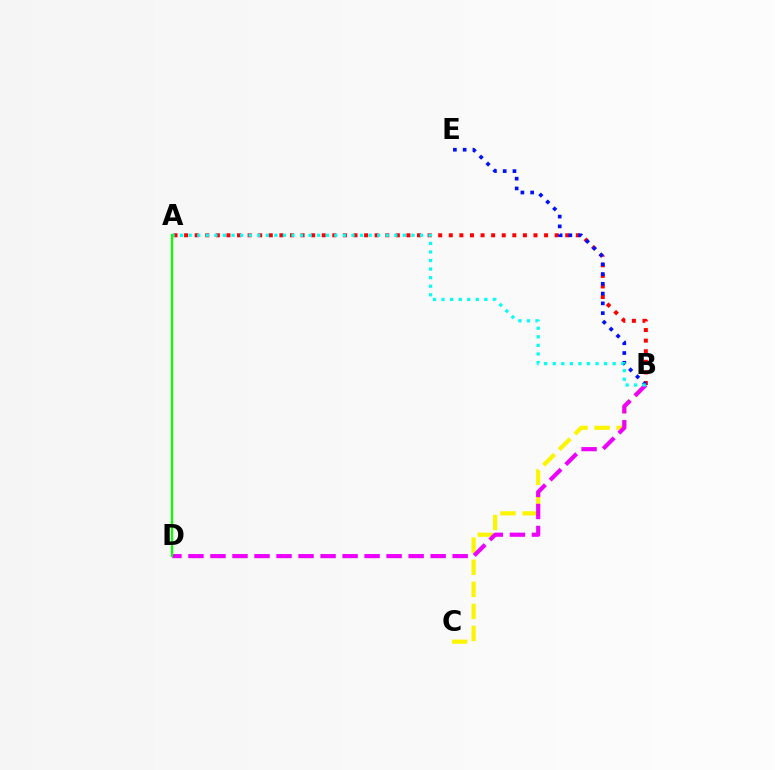{('B', 'C'): [{'color': '#fcf500', 'line_style': 'dashed', 'thickness': 3.0}], ('A', 'B'): [{'color': '#ff0000', 'line_style': 'dotted', 'thickness': 2.88}, {'color': '#00fff6', 'line_style': 'dotted', 'thickness': 2.33}], ('B', 'D'): [{'color': '#ee00ff', 'line_style': 'dashed', 'thickness': 2.99}], ('B', 'E'): [{'color': '#0010ff', 'line_style': 'dotted', 'thickness': 2.65}], ('A', 'D'): [{'color': '#08ff00', 'line_style': 'solid', 'thickness': 1.63}]}